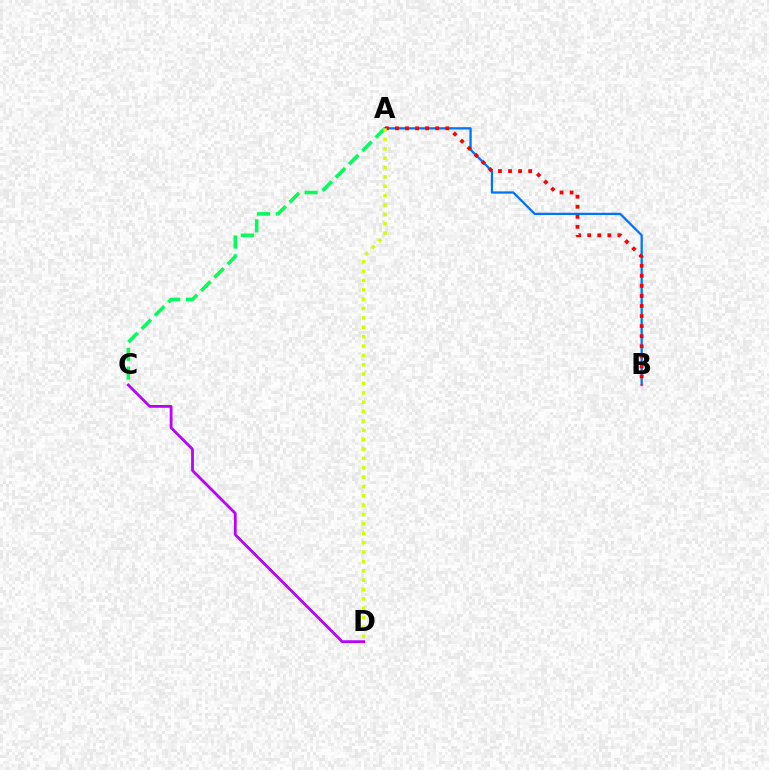{('C', 'D'): [{'color': '#b900ff', 'line_style': 'solid', 'thickness': 2.0}], ('A', 'C'): [{'color': '#00ff5c', 'line_style': 'dashed', 'thickness': 2.55}], ('A', 'B'): [{'color': '#0074ff', 'line_style': 'solid', 'thickness': 1.63}, {'color': '#ff0000', 'line_style': 'dotted', 'thickness': 2.73}], ('A', 'D'): [{'color': '#d1ff00', 'line_style': 'dotted', 'thickness': 2.54}]}